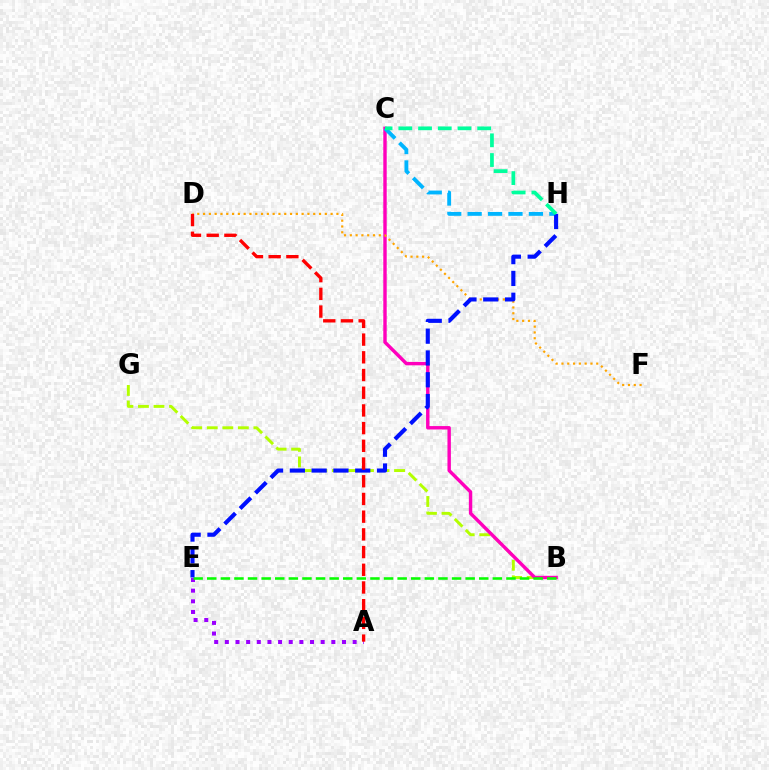{('B', 'G'): [{'color': '#b3ff00', 'line_style': 'dashed', 'thickness': 2.11}], ('B', 'C'): [{'color': '#ff00bd', 'line_style': 'solid', 'thickness': 2.46}], ('A', 'E'): [{'color': '#9b00ff', 'line_style': 'dotted', 'thickness': 2.89}], ('D', 'F'): [{'color': '#ffa500', 'line_style': 'dotted', 'thickness': 1.58}], ('C', 'H'): [{'color': '#00b5ff', 'line_style': 'dashed', 'thickness': 2.78}, {'color': '#00ff9d', 'line_style': 'dashed', 'thickness': 2.68}], ('B', 'E'): [{'color': '#08ff00', 'line_style': 'dashed', 'thickness': 1.85}], ('E', 'H'): [{'color': '#0010ff', 'line_style': 'dashed', 'thickness': 2.96}], ('A', 'D'): [{'color': '#ff0000', 'line_style': 'dashed', 'thickness': 2.41}]}